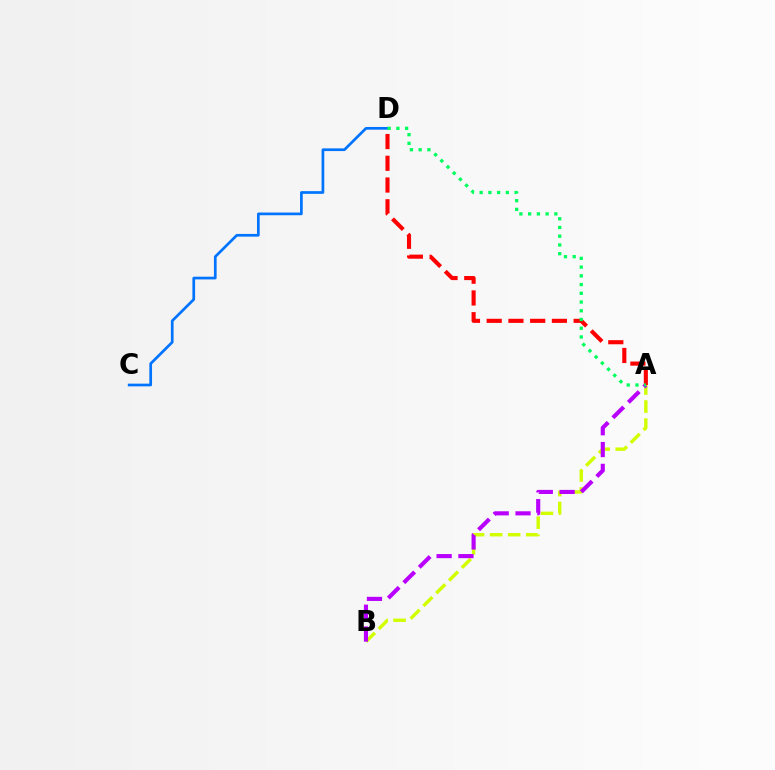{('C', 'D'): [{'color': '#0074ff', 'line_style': 'solid', 'thickness': 1.95}], ('A', 'B'): [{'color': '#d1ff00', 'line_style': 'dashed', 'thickness': 2.45}, {'color': '#b900ff', 'line_style': 'dashed', 'thickness': 2.96}], ('A', 'D'): [{'color': '#ff0000', 'line_style': 'dashed', 'thickness': 2.95}, {'color': '#00ff5c', 'line_style': 'dotted', 'thickness': 2.37}]}